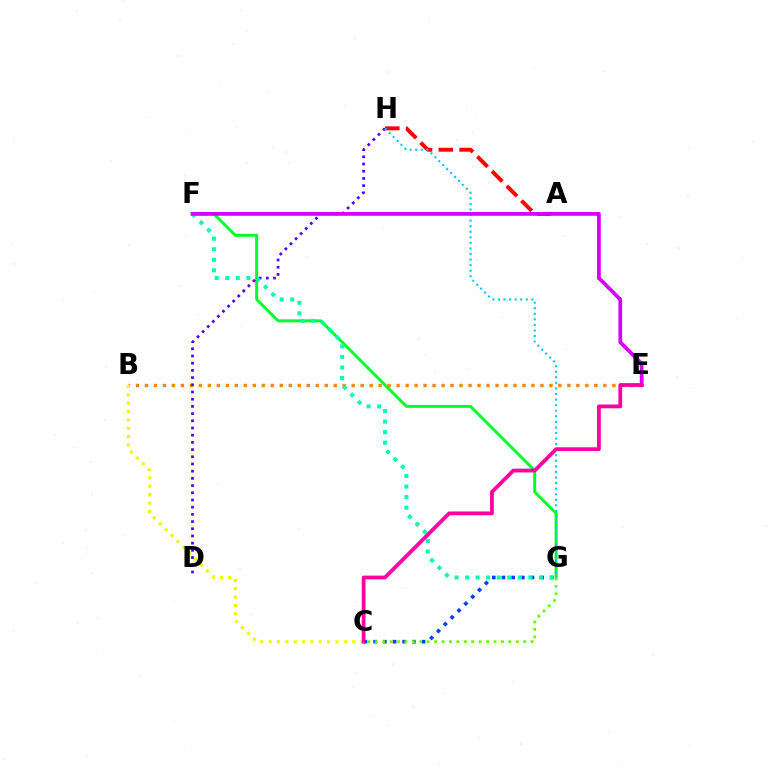{('F', 'G'): [{'color': '#00ff27', 'line_style': 'solid', 'thickness': 2.12}, {'color': '#00ffaf', 'line_style': 'dotted', 'thickness': 2.87}], ('C', 'G'): [{'color': '#003fff', 'line_style': 'dotted', 'thickness': 2.63}, {'color': '#66ff00', 'line_style': 'dotted', 'thickness': 2.02}], ('B', 'E'): [{'color': '#ff8800', 'line_style': 'dotted', 'thickness': 2.44}], ('A', 'H'): [{'color': '#ff0000', 'line_style': 'dashed', 'thickness': 2.83}], ('D', 'H'): [{'color': '#4f00ff', 'line_style': 'dotted', 'thickness': 1.96}], ('B', 'C'): [{'color': '#eeff00', 'line_style': 'dotted', 'thickness': 2.27}], ('G', 'H'): [{'color': '#00c7ff', 'line_style': 'dotted', 'thickness': 1.51}], ('E', 'F'): [{'color': '#d600ff', 'line_style': 'solid', 'thickness': 2.71}], ('C', 'E'): [{'color': '#ff00a0', 'line_style': 'solid', 'thickness': 2.73}]}